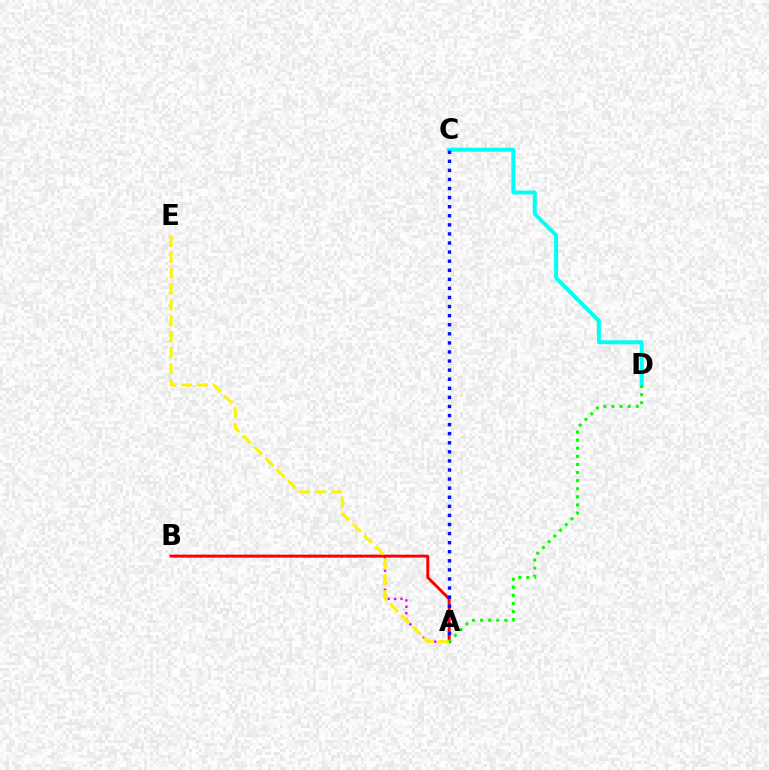{('A', 'B'): [{'color': '#ee00ff', 'line_style': 'dotted', 'thickness': 1.74}, {'color': '#ff0000', 'line_style': 'solid', 'thickness': 2.11}], ('C', 'D'): [{'color': '#00fff6', 'line_style': 'solid', 'thickness': 2.84}], ('A', 'C'): [{'color': '#0010ff', 'line_style': 'dotted', 'thickness': 2.47}], ('A', 'E'): [{'color': '#fcf500', 'line_style': 'dashed', 'thickness': 2.16}], ('A', 'D'): [{'color': '#08ff00', 'line_style': 'dotted', 'thickness': 2.2}]}